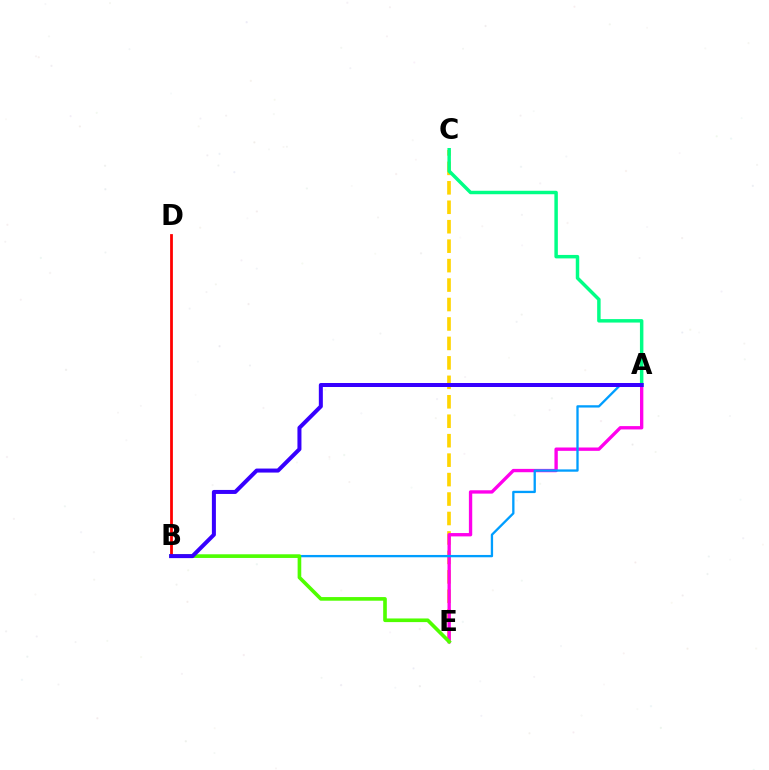{('C', 'E'): [{'color': '#ffd500', 'line_style': 'dashed', 'thickness': 2.64}], ('A', 'E'): [{'color': '#ff00ed', 'line_style': 'solid', 'thickness': 2.41}], ('A', 'B'): [{'color': '#009eff', 'line_style': 'solid', 'thickness': 1.67}, {'color': '#3700ff', 'line_style': 'solid', 'thickness': 2.89}], ('A', 'C'): [{'color': '#00ff86', 'line_style': 'solid', 'thickness': 2.49}], ('B', 'E'): [{'color': '#4fff00', 'line_style': 'solid', 'thickness': 2.62}], ('B', 'D'): [{'color': '#ff0000', 'line_style': 'solid', 'thickness': 2.0}]}